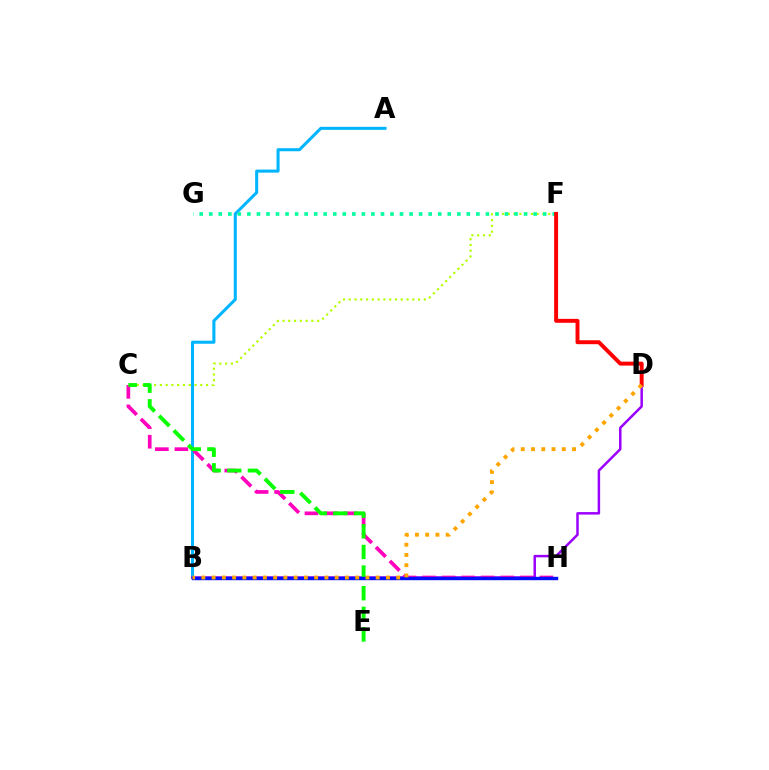{('A', 'B'): [{'color': '#00b5ff', 'line_style': 'solid', 'thickness': 2.2}], ('B', 'D'): [{'color': '#9b00ff', 'line_style': 'solid', 'thickness': 1.79}, {'color': '#ffa500', 'line_style': 'dotted', 'thickness': 2.79}], ('C', 'F'): [{'color': '#b3ff00', 'line_style': 'dotted', 'thickness': 1.57}], ('F', 'G'): [{'color': '#00ff9d', 'line_style': 'dotted', 'thickness': 2.59}], ('C', 'H'): [{'color': '#ff00bd', 'line_style': 'dashed', 'thickness': 2.66}], ('C', 'E'): [{'color': '#08ff00', 'line_style': 'dashed', 'thickness': 2.8}], ('B', 'H'): [{'color': '#0010ff', 'line_style': 'solid', 'thickness': 2.44}], ('D', 'F'): [{'color': '#ff0000', 'line_style': 'solid', 'thickness': 2.83}]}